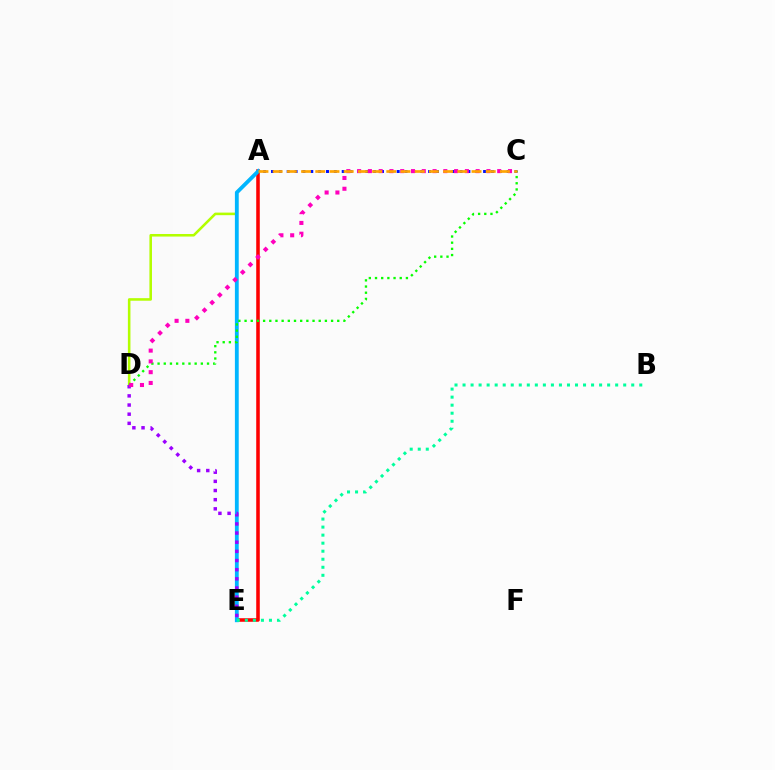{('A', 'D'): [{'color': '#b3ff00', 'line_style': 'solid', 'thickness': 1.85}], ('A', 'E'): [{'color': '#ff0000', 'line_style': 'solid', 'thickness': 2.56}, {'color': '#00b5ff', 'line_style': 'solid', 'thickness': 2.75}], ('A', 'C'): [{'color': '#0010ff', 'line_style': 'dotted', 'thickness': 2.13}, {'color': '#ffa500', 'line_style': 'dashed', 'thickness': 1.93}], ('B', 'E'): [{'color': '#00ff9d', 'line_style': 'dotted', 'thickness': 2.18}], ('C', 'D'): [{'color': '#08ff00', 'line_style': 'dotted', 'thickness': 1.68}, {'color': '#ff00bd', 'line_style': 'dotted', 'thickness': 2.93}], ('D', 'E'): [{'color': '#9b00ff', 'line_style': 'dotted', 'thickness': 2.49}]}